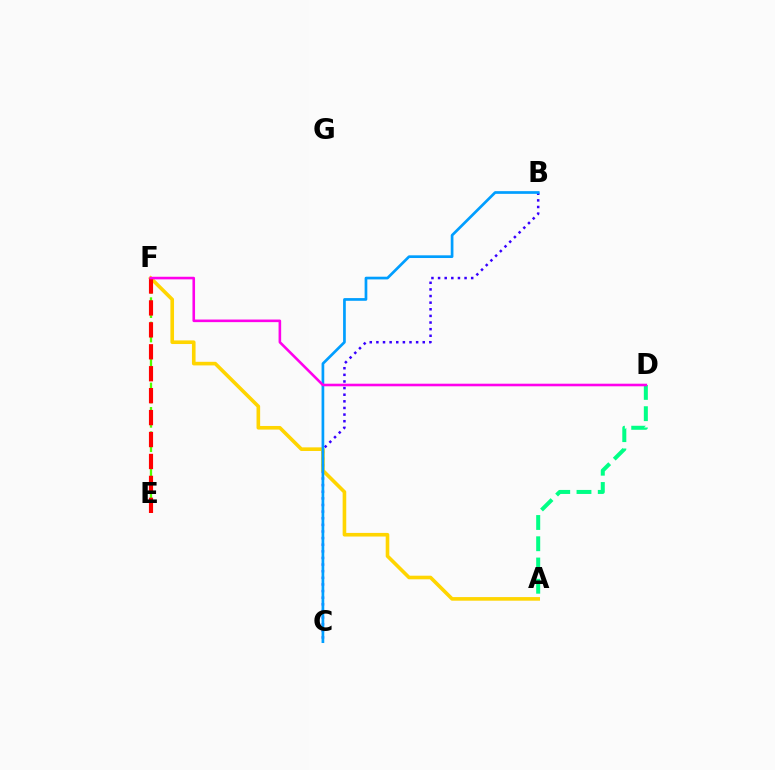{('A', 'D'): [{'color': '#00ff86', 'line_style': 'dashed', 'thickness': 2.89}], ('B', 'C'): [{'color': '#3700ff', 'line_style': 'dotted', 'thickness': 1.8}, {'color': '#009eff', 'line_style': 'solid', 'thickness': 1.94}], ('E', 'F'): [{'color': '#4fff00', 'line_style': 'dashed', 'thickness': 1.66}, {'color': '#ff0000', 'line_style': 'dashed', 'thickness': 2.98}], ('A', 'F'): [{'color': '#ffd500', 'line_style': 'solid', 'thickness': 2.6}], ('D', 'F'): [{'color': '#ff00ed', 'line_style': 'solid', 'thickness': 1.87}]}